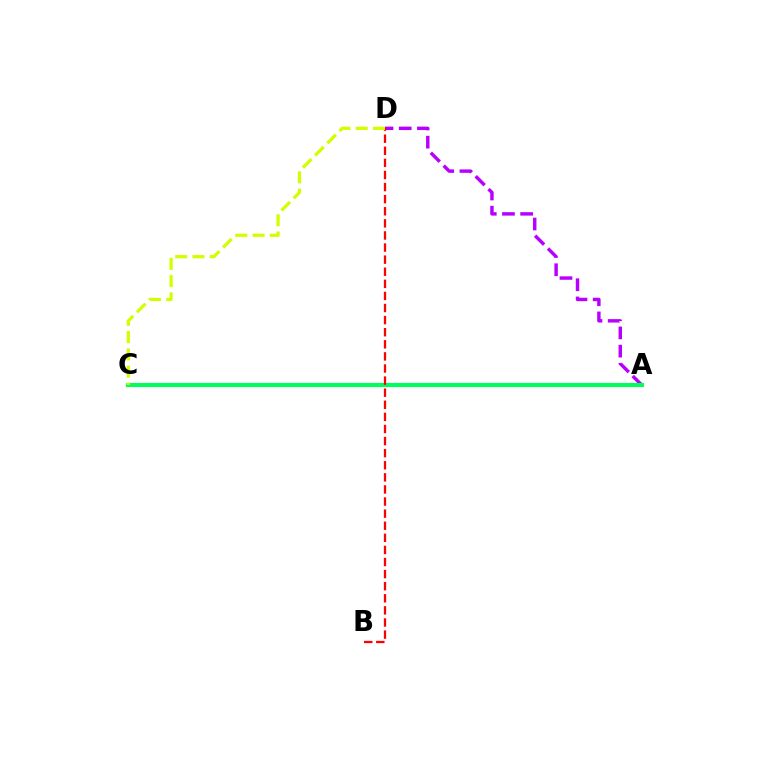{('A', 'D'): [{'color': '#b900ff', 'line_style': 'dashed', 'thickness': 2.47}], ('A', 'C'): [{'color': '#0074ff', 'line_style': 'dashed', 'thickness': 2.8}, {'color': '#00ff5c', 'line_style': 'solid', 'thickness': 2.94}], ('B', 'D'): [{'color': '#ff0000', 'line_style': 'dashed', 'thickness': 1.64}], ('C', 'D'): [{'color': '#d1ff00', 'line_style': 'dashed', 'thickness': 2.34}]}